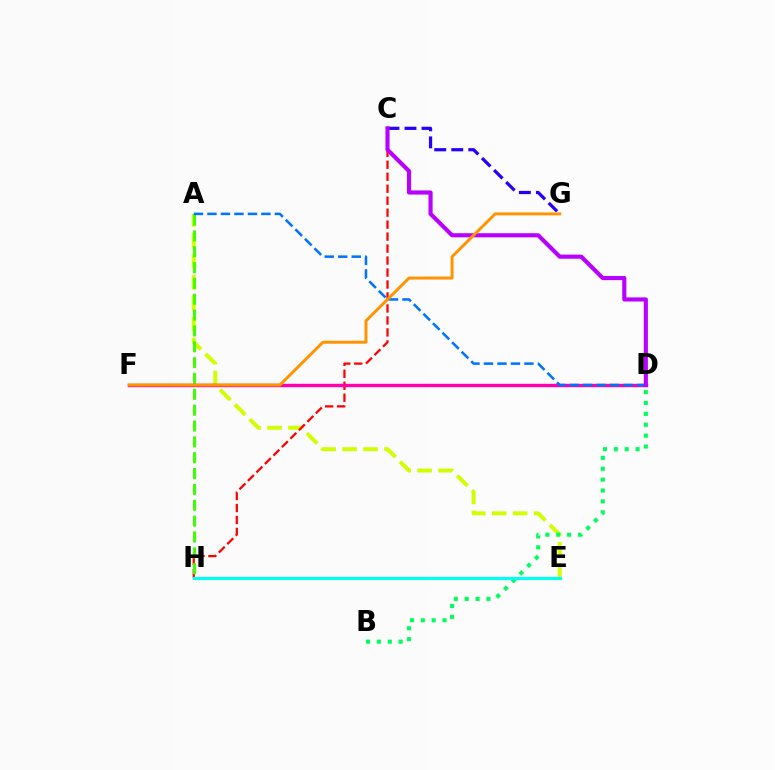{('C', 'G'): [{'color': '#2500ff', 'line_style': 'dashed', 'thickness': 2.32}], ('A', 'E'): [{'color': '#d1ff00', 'line_style': 'dashed', 'thickness': 2.85}], ('B', 'D'): [{'color': '#00ff5c', 'line_style': 'dotted', 'thickness': 2.96}], ('C', 'H'): [{'color': '#ff0000', 'line_style': 'dashed', 'thickness': 1.63}], ('A', 'H'): [{'color': '#3dff00', 'line_style': 'dashed', 'thickness': 2.15}], ('D', 'F'): [{'color': '#ff00ac', 'line_style': 'solid', 'thickness': 2.43}], ('A', 'D'): [{'color': '#0074ff', 'line_style': 'dashed', 'thickness': 1.83}], ('E', 'H'): [{'color': '#00fff6', 'line_style': 'solid', 'thickness': 2.28}], ('C', 'D'): [{'color': '#b900ff', 'line_style': 'solid', 'thickness': 2.97}], ('F', 'G'): [{'color': '#ff9400', 'line_style': 'solid', 'thickness': 2.14}]}